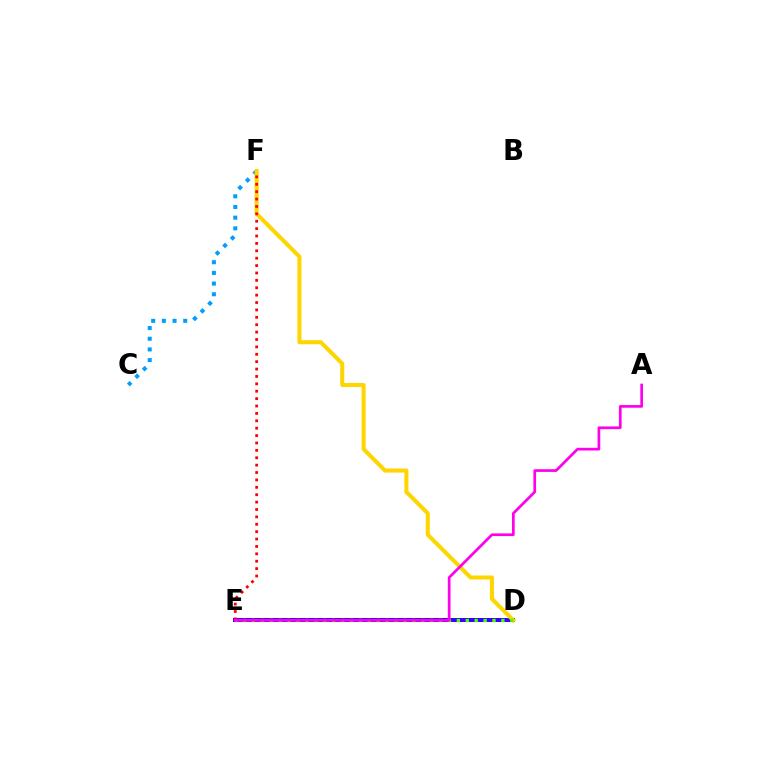{('D', 'E'): [{'color': '#00ff86', 'line_style': 'dotted', 'thickness': 2.66}, {'color': '#3700ff', 'line_style': 'solid', 'thickness': 2.87}, {'color': '#4fff00', 'line_style': 'dotted', 'thickness': 2.42}], ('C', 'F'): [{'color': '#009eff', 'line_style': 'dotted', 'thickness': 2.9}], ('D', 'F'): [{'color': '#ffd500', 'line_style': 'solid', 'thickness': 2.9}], ('E', 'F'): [{'color': '#ff0000', 'line_style': 'dotted', 'thickness': 2.01}], ('A', 'E'): [{'color': '#ff00ed', 'line_style': 'solid', 'thickness': 1.95}]}